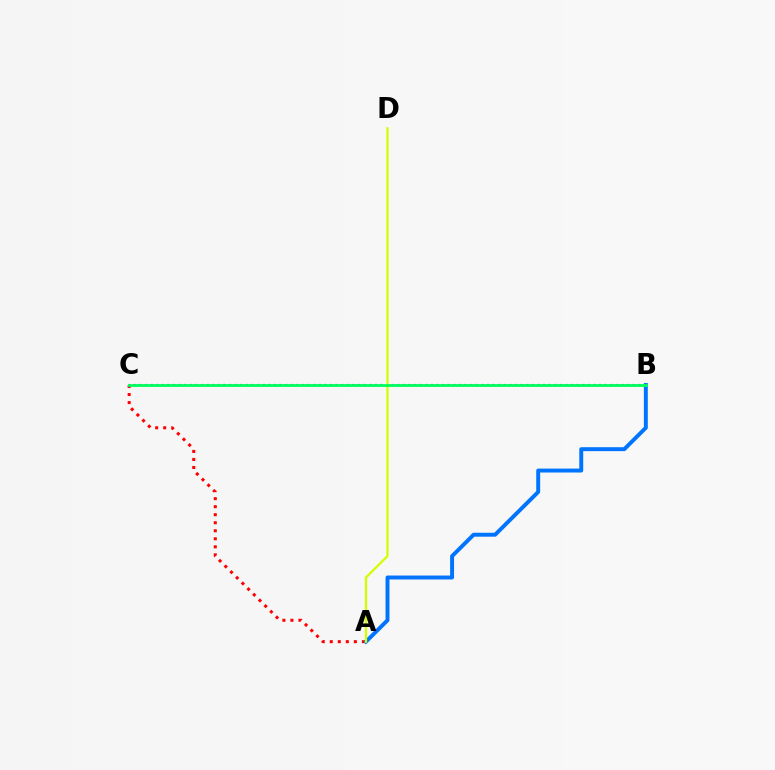{('A', 'C'): [{'color': '#ff0000', 'line_style': 'dotted', 'thickness': 2.18}], ('A', 'B'): [{'color': '#0074ff', 'line_style': 'solid', 'thickness': 2.83}], ('B', 'C'): [{'color': '#b900ff', 'line_style': 'dotted', 'thickness': 1.52}, {'color': '#00ff5c', 'line_style': 'solid', 'thickness': 2.02}], ('A', 'D'): [{'color': '#d1ff00', 'line_style': 'solid', 'thickness': 1.65}]}